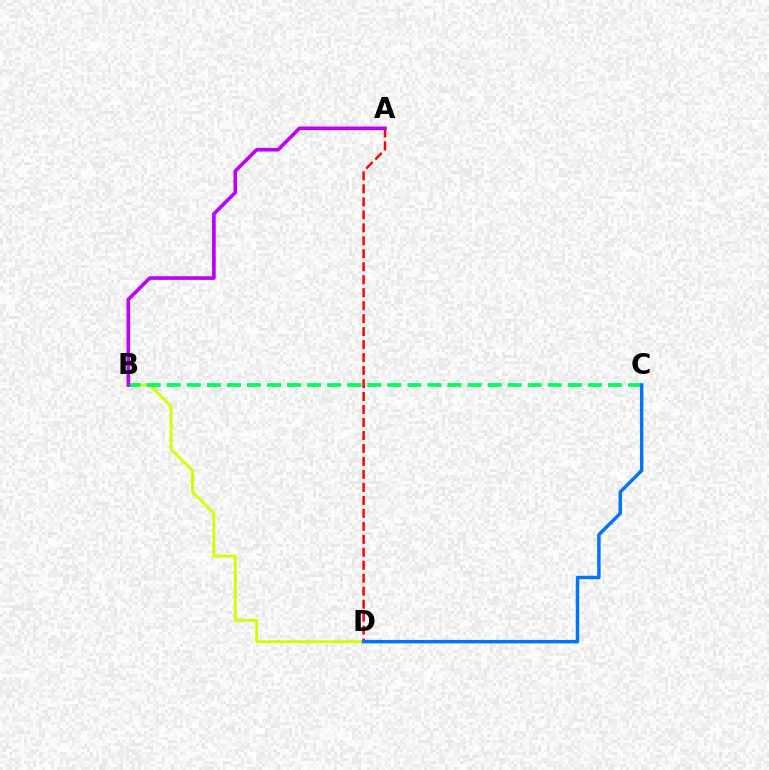{('B', 'D'): [{'color': '#d1ff00', 'line_style': 'solid', 'thickness': 2.06}], ('B', 'C'): [{'color': '#00ff5c', 'line_style': 'dashed', 'thickness': 2.72}], ('A', 'D'): [{'color': '#ff0000', 'line_style': 'dashed', 'thickness': 1.76}], ('C', 'D'): [{'color': '#0074ff', 'line_style': 'solid', 'thickness': 2.5}], ('A', 'B'): [{'color': '#b900ff', 'line_style': 'solid', 'thickness': 2.62}]}